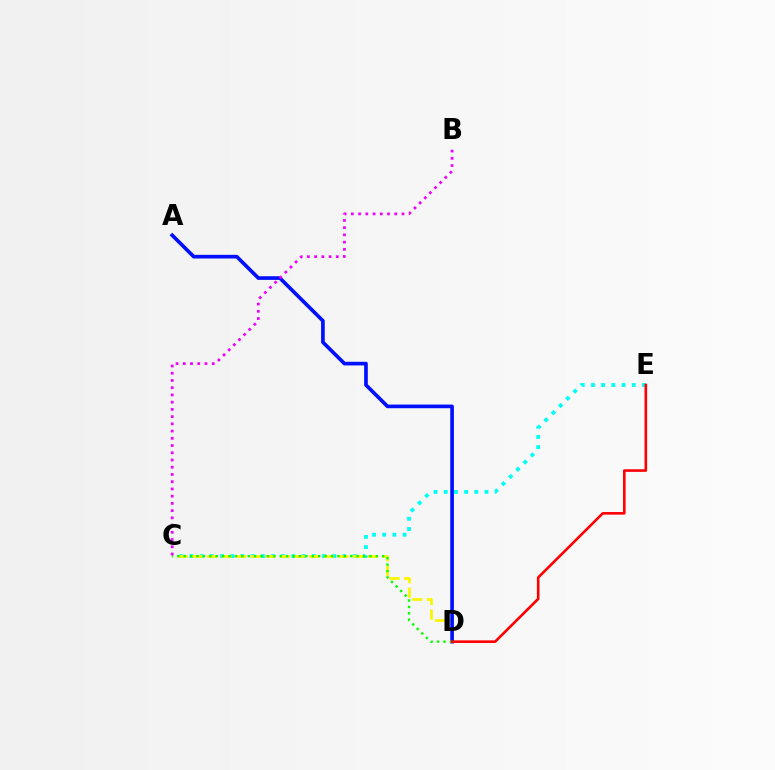{('C', 'E'): [{'color': '#00fff6', 'line_style': 'dotted', 'thickness': 2.77}], ('C', 'D'): [{'color': '#fcf500', 'line_style': 'dashed', 'thickness': 1.98}, {'color': '#08ff00', 'line_style': 'dotted', 'thickness': 1.74}], ('A', 'D'): [{'color': '#0010ff', 'line_style': 'solid', 'thickness': 2.64}], ('B', 'C'): [{'color': '#ee00ff', 'line_style': 'dotted', 'thickness': 1.96}], ('D', 'E'): [{'color': '#ff0000', 'line_style': 'solid', 'thickness': 1.87}]}